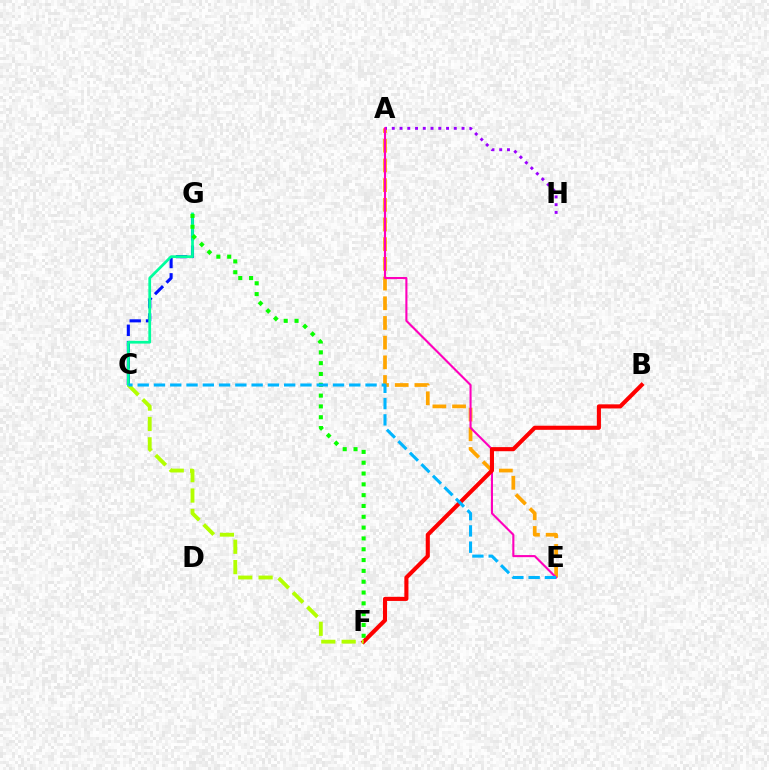{('A', 'E'): [{'color': '#ffa500', 'line_style': 'dashed', 'thickness': 2.67}, {'color': '#ff00bd', 'line_style': 'solid', 'thickness': 1.52}], ('A', 'H'): [{'color': '#9b00ff', 'line_style': 'dotted', 'thickness': 2.11}], ('C', 'G'): [{'color': '#0010ff', 'line_style': 'dashed', 'thickness': 2.22}, {'color': '#00ff9d', 'line_style': 'solid', 'thickness': 1.97}], ('B', 'F'): [{'color': '#ff0000', 'line_style': 'solid', 'thickness': 2.95}], ('F', 'G'): [{'color': '#08ff00', 'line_style': 'dotted', 'thickness': 2.94}], ('C', 'F'): [{'color': '#b3ff00', 'line_style': 'dashed', 'thickness': 2.77}], ('C', 'E'): [{'color': '#00b5ff', 'line_style': 'dashed', 'thickness': 2.21}]}